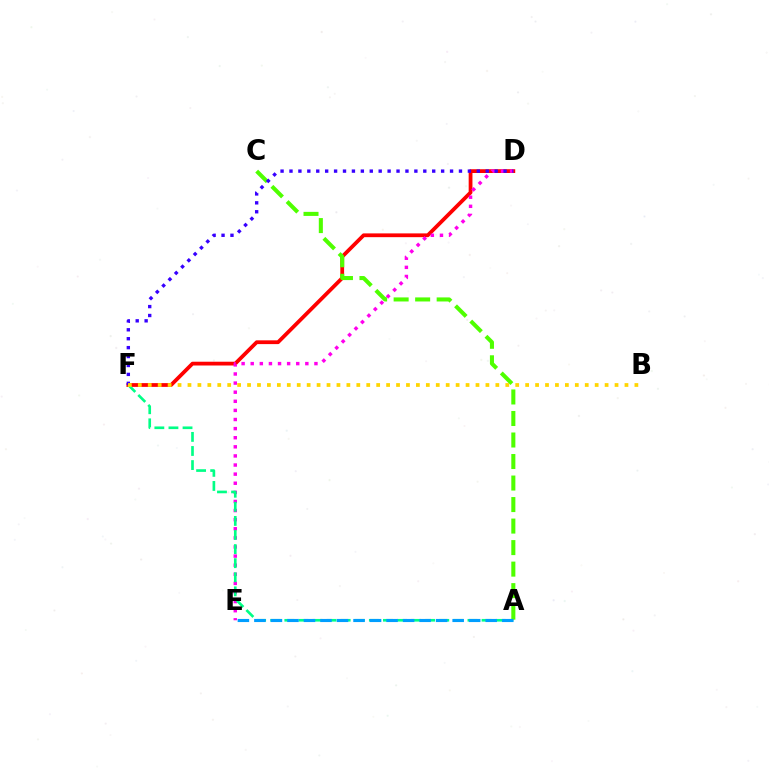{('D', 'F'): [{'color': '#ff0000', 'line_style': 'solid', 'thickness': 2.72}, {'color': '#3700ff', 'line_style': 'dotted', 'thickness': 2.42}], ('D', 'E'): [{'color': '#ff00ed', 'line_style': 'dotted', 'thickness': 2.47}], ('A', 'F'): [{'color': '#00ff86', 'line_style': 'dashed', 'thickness': 1.91}], ('A', 'C'): [{'color': '#4fff00', 'line_style': 'dashed', 'thickness': 2.92}], ('A', 'E'): [{'color': '#009eff', 'line_style': 'dashed', 'thickness': 2.24}], ('B', 'F'): [{'color': '#ffd500', 'line_style': 'dotted', 'thickness': 2.7}]}